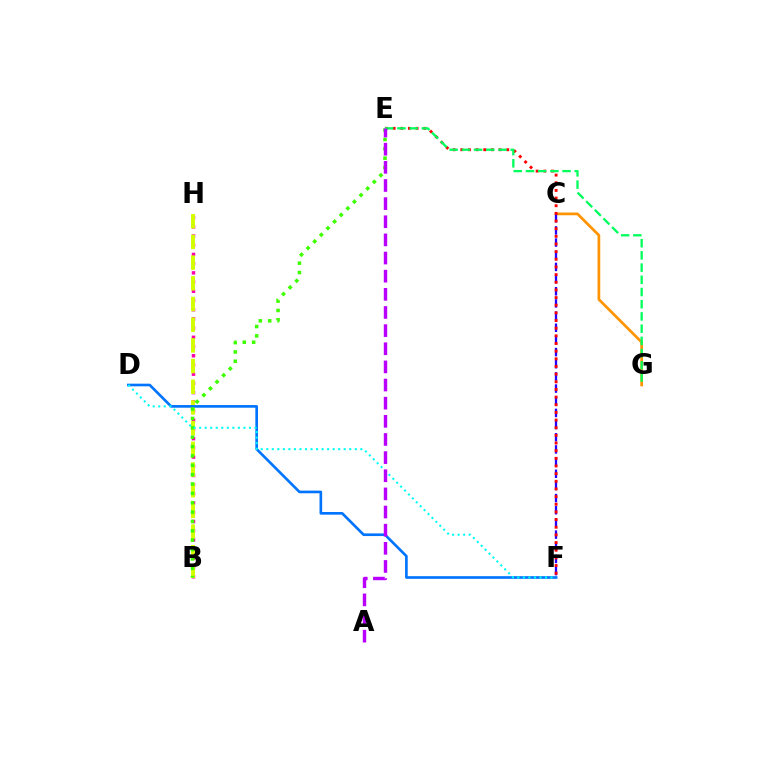{('C', 'G'): [{'color': '#ff9400', 'line_style': 'solid', 'thickness': 1.96}], ('B', 'H'): [{'color': '#ff00ac', 'line_style': 'dotted', 'thickness': 2.5}, {'color': '#d1ff00', 'line_style': 'dashed', 'thickness': 2.81}], ('C', 'F'): [{'color': '#2500ff', 'line_style': 'dashed', 'thickness': 1.65}], ('D', 'F'): [{'color': '#0074ff', 'line_style': 'solid', 'thickness': 1.91}, {'color': '#00fff6', 'line_style': 'dotted', 'thickness': 1.5}], ('B', 'E'): [{'color': '#3dff00', 'line_style': 'dotted', 'thickness': 2.54}], ('E', 'F'): [{'color': '#ff0000', 'line_style': 'dotted', 'thickness': 2.08}], ('E', 'G'): [{'color': '#00ff5c', 'line_style': 'dashed', 'thickness': 1.66}], ('A', 'E'): [{'color': '#b900ff', 'line_style': 'dashed', 'thickness': 2.46}]}